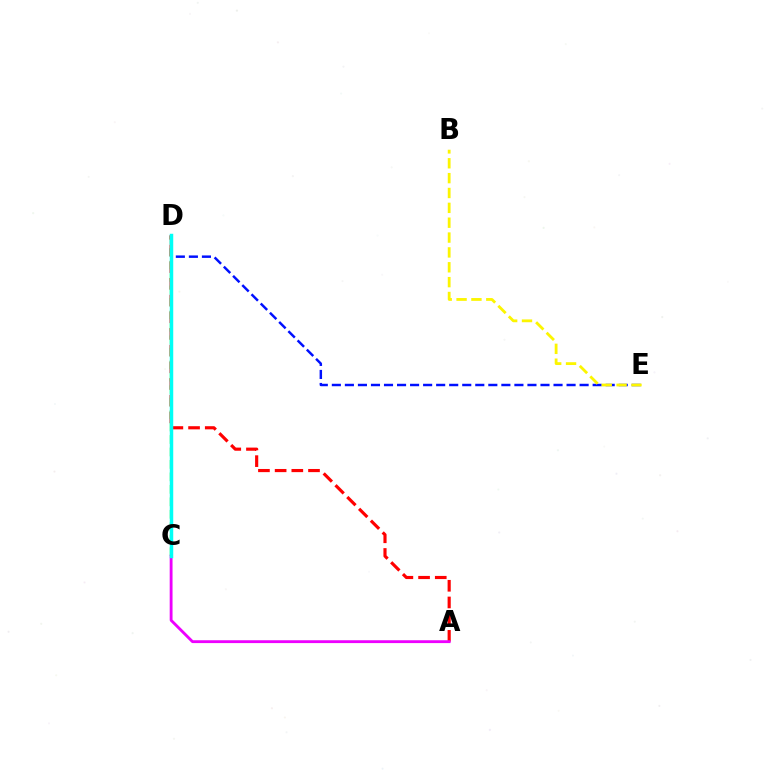{('D', 'E'): [{'color': '#0010ff', 'line_style': 'dashed', 'thickness': 1.77}], ('A', 'D'): [{'color': '#ff0000', 'line_style': 'dashed', 'thickness': 2.27}], ('B', 'E'): [{'color': '#fcf500', 'line_style': 'dashed', 'thickness': 2.02}], ('C', 'D'): [{'color': '#08ff00', 'line_style': 'dashed', 'thickness': 1.69}, {'color': '#00fff6', 'line_style': 'solid', 'thickness': 2.5}], ('A', 'C'): [{'color': '#ee00ff', 'line_style': 'solid', 'thickness': 2.05}]}